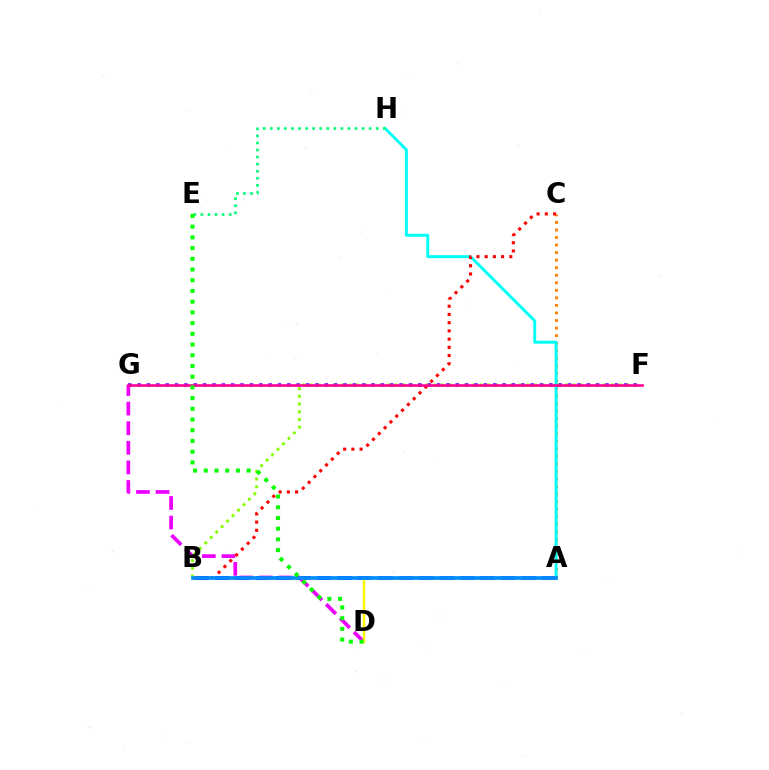{('A', 'B'): [{'color': '#0010ff', 'line_style': 'dashed', 'thickness': 2.77}, {'color': '#008cff', 'line_style': 'solid', 'thickness': 2.65}], ('A', 'C'): [{'color': '#ff7c00', 'line_style': 'dotted', 'thickness': 2.05}], ('A', 'H'): [{'color': '#00fff6', 'line_style': 'solid', 'thickness': 2.1}], ('D', 'G'): [{'color': '#ee00ff', 'line_style': 'dashed', 'thickness': 2.66}], ('B', 'F'): [{'color': '#84ff00', 'line_style': 'dotted', 'thickness': 2.1}], ('B', 'C'): [{'color': '#ff0000', 'line_style': 'dotted', 'thickness': 2.23}], ('E', 'H'): [{'color': '#00ff74', 'line_style': 'dotted', 'thickness': 1.92}], ('A', 'D'): [{'color': '#fcf500', 'line_style': 'solid', 'thickness': 1.78}], ('F', 'G'): [{'color': '#7200ff', 'line_style': 'dotted', 'thickness': 2.54}, {'color': '#ff0094', 'line_style': 'solid', 'thickness': 1.89}], ('D', 'E'): [{'color': '#08ff00', 'line_style': 'dotted', 'thickness': 2.91}]}